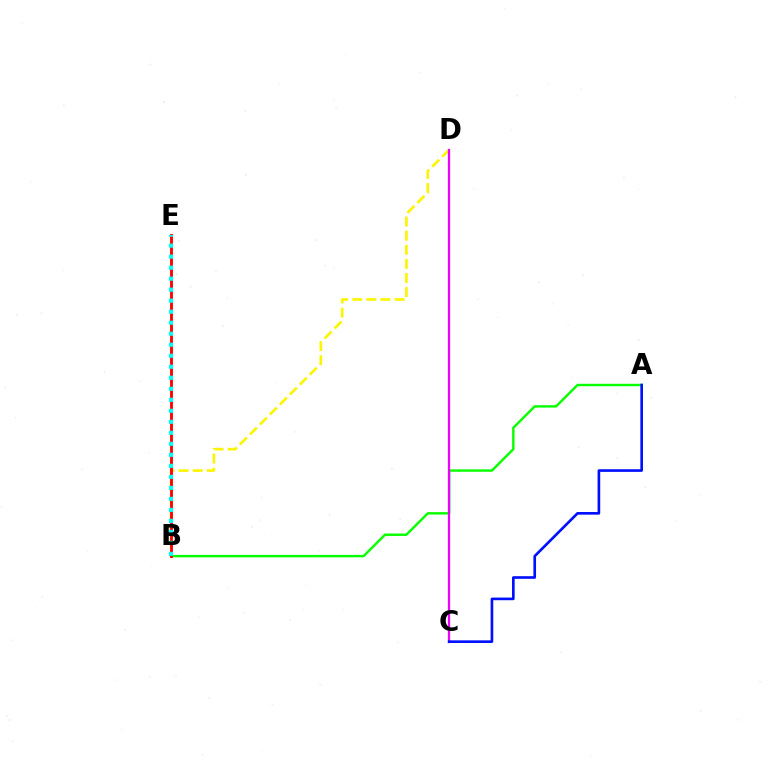{('A', 'B'): [{'color': '#08ff00', 'line_style': 'solid', 'thickness': 1.74}], ('B', 'D'): [{'color': '#fcf500', 'line_style': 'dashed', 'thickness': 1.92}], ('B', 'E'): [{'color': '#ff0000', 'line_style': 'solid', 'thickness': 2.04}, {'color': '#00fff6', 'line_style': 'dotted', 'thickness': 2.99}], ('C', 'D'): [{'color': '#ee00ff', 'line_style': 'solid', 'thickness': 1.62}], ('A', 'C'): [{'color': '#0010ff', 'line_style': 'solid', 'thickness': 1.9}]}